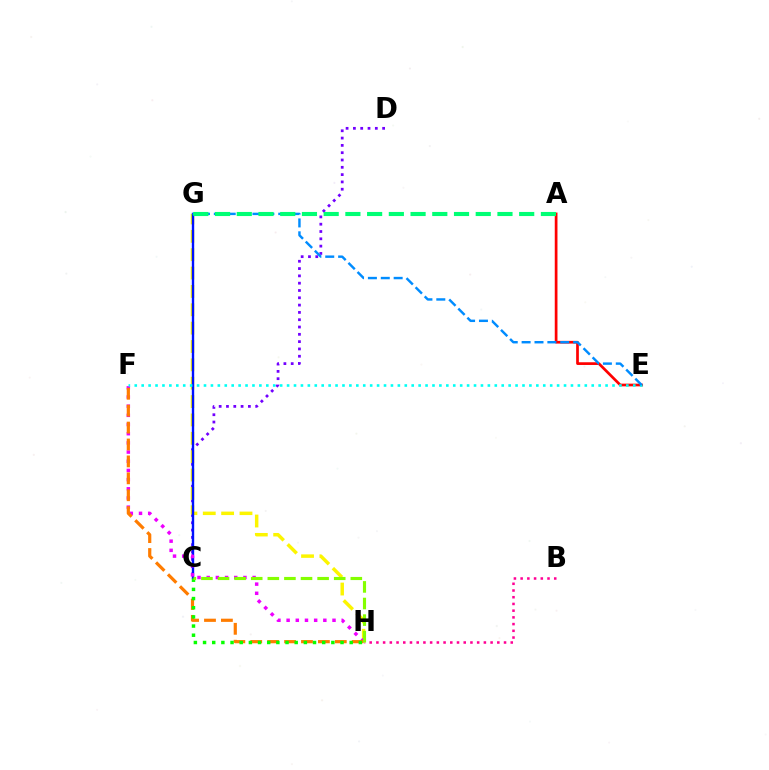{('C', 'D'): [{'color': '#7200ff', 'line_style': 'dotted', 'thickness': 1.99}], ('G', 'H'): [{'color': '#fcf500', 'line_style': 'dashed', 'thickness': 2.49}], ('C', 'G'): [{'color': '#0010ff', 'line_style': 'solid', 'thickness': 1.72}], ('F', 'H'): [{'color': '#ee00ff', 'line_style': 'dotted', 'thickness': 2.49}, {'color': '#ff7c00', 'line_style': 'dashed', 'thickness': 2.3}], ('B', 'H'): [{'color': '#ff0094', 'line_style': 'dotted', 'thickness': 1.83}], ('A', 'E'): [{'color': '#ff0000', 'line_style': 'solid', 'thickness': 1.95}], ('C', 'H'): [{'color': '#08ff00', 'line_style': 'dotted', 'thickness': 2.49}, {'color': '#84ff00', 'line_style': 'dashed', 'thickness': 2.25}], ('E', 'F'): [{'color': '#00fff6', 'line_style': 'dotted', 'thickness': 1.88}], ('E', 'G'): [{'color': '#008cff', 'line_style': 'dashed', 'thickness': 1.75}], ('A', 'G'): [{'color': '#00ff74', 'line_style': 'dashed', 'thickness': 2.95}]}